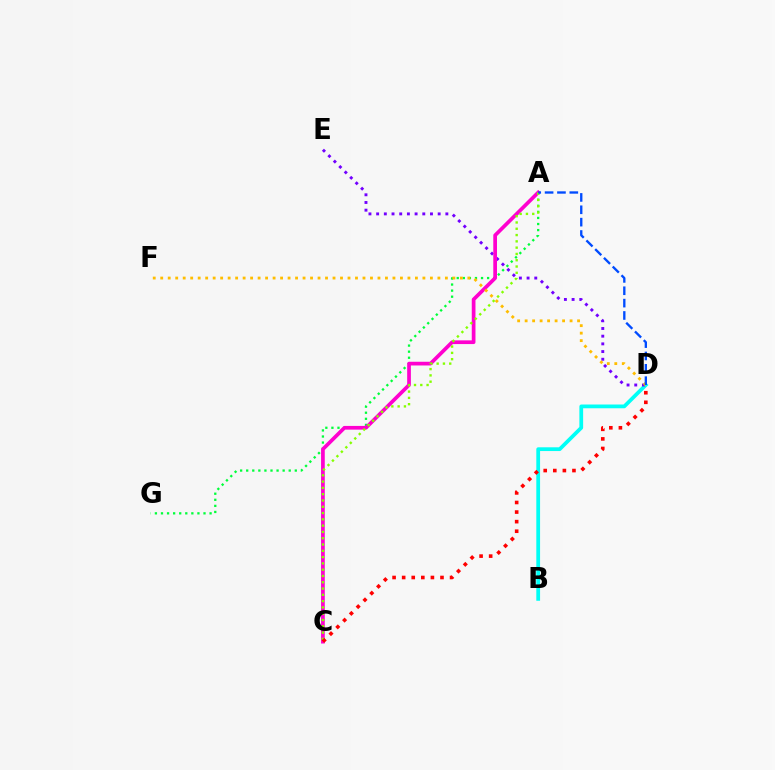{('B', 'D'): [{'color': '#00fff6', 'line_style': 'solid', 'thickness': 2.7}], ('D', 'E'): [{'color': '#7200ff', 'line_style': 'dotted', 'thickness': 2.09}], ('A', 'G'): [{'color': '#00ff39', 'line_style': 'dotted', 'thickness': 1.65}], ('A', 'C'): [{'color': '#ff00cf', 'line_style': 'solid', 'thickness': 2.67}, {'color': '#84ff00', 'line_style': 'dotted', 'thickness': 1.71}], ('D', 'F'): [{'color': '#ffbd00', 'line_style': 'dotted', 'thickness': 2.04}], ('A', 'D'): [{'color': '#004bff', 'line_style': 'dashed', 'thickness': 1.68}], ('C', 'D'): [{'color': '#ff0000', 'line_style': 'dotted', 'thickness': 2.6}]}